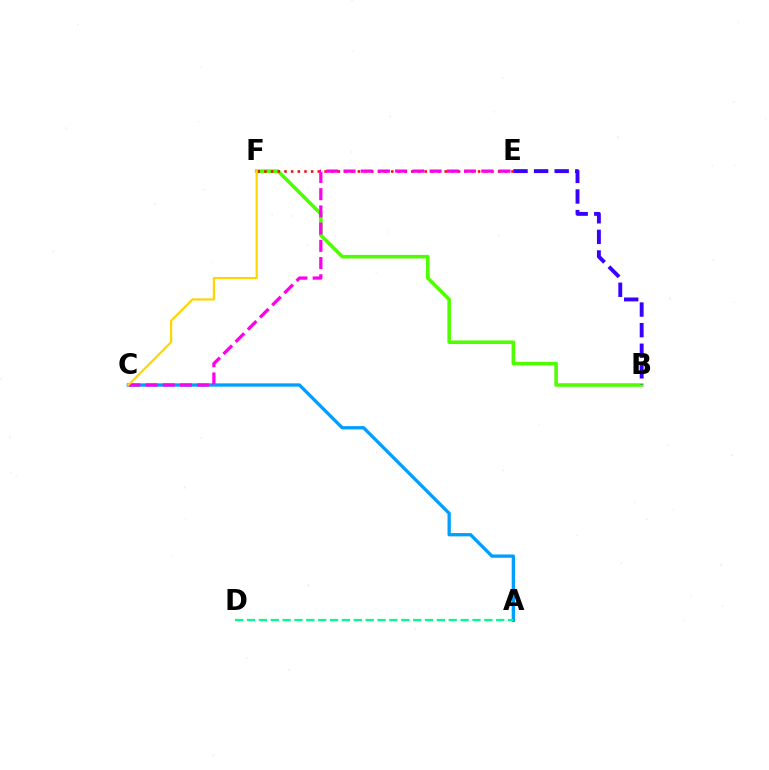{('B', 'F'): [{'color': '#4fff00', 'line_style': 'solid', 'thickness': 2.57}], ('A', 'C'): [{'color': '#009eff', 'line_style': 'solid', 'thickness': 2.38}], ('E', 'F'): [{'color': '#ff0000', 'line_style': 'dotted', 'thickness': 1.81}], ('B', 'E'): [{'color': '#3700ff', 'line_style': 'dashed', 'thickness': 2.8}], ('A', 'D'): [{'color': '#00ff86', 'line_style': 'dashed', 'thickness': 1.61}], ('C', 'E'): [{'color': '#ff00ed', 'line_style': 'dashed', 'thickness': 2.34}], ('C', 'F'): [{'color': '#ffd500', 'line_style': 'solid', 'thickness': 1.57}]}